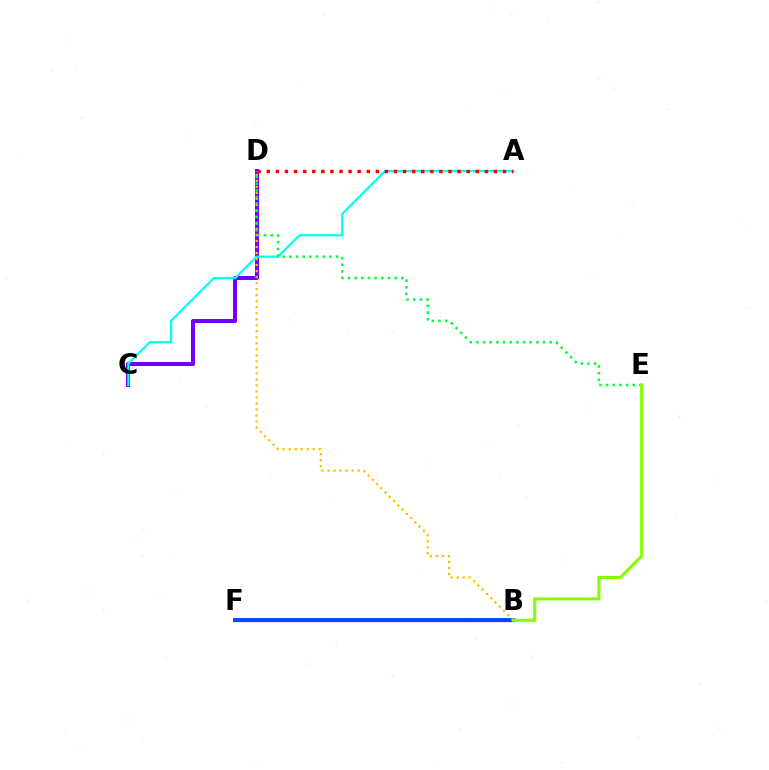{('B', 'F'): [{'color': '#ff00cf', 'line_style': 'solid', 'thickness': 2.4}, {'color': '#004bff', 'line_style': 'solid', 'thickness': 2.83}], ('C', 'D'): [{'color': '#7200ff', 'line_style': 'solid', 'thickness': 2.9}], ('A', 'C'): [{'color': '#00fff6', 'line_style': 'solid', 'thickness': 1.62}], ('A', 'D'): [{'color': '#ff0000', 'line_style': 'dotted', 'thickness': 2.47}], ('B', 'D'): [{'color': '#ffbd00', 'line_style': 'dotted', 'thickness': 1.63}], ('D', 'E'): [{'color': '#00ff39', 'line_style': 'dotted', 'thickness': 1.81}], ('B', 'E'): [{'color': '#84ff00', 'line_style': 'solid', 'thickness': 2.23}]}